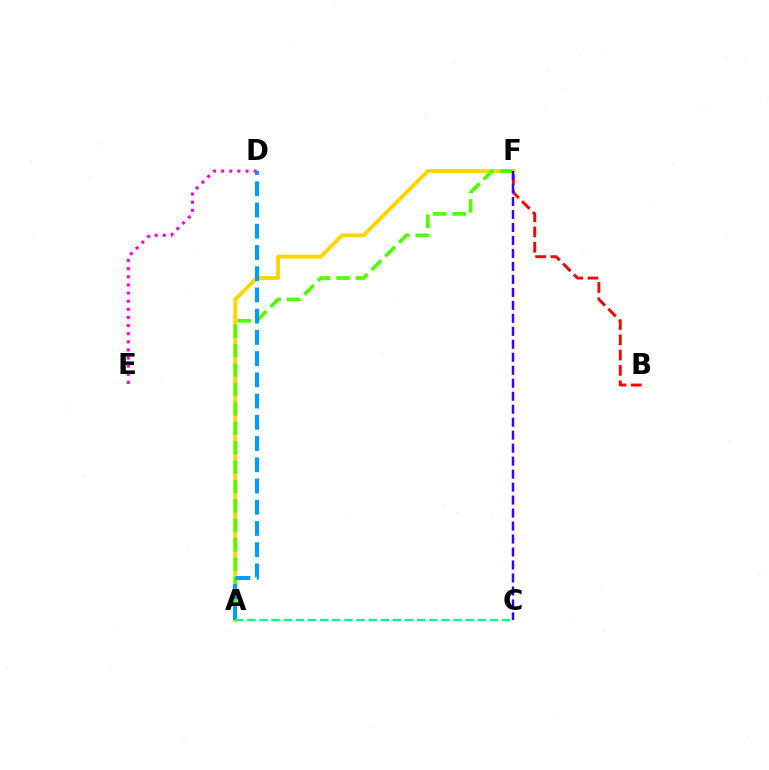{('A', 'F'): [{'color': '#ffd500', 'line_style': 'solid', 'thickness': 2.79}, {'color': '#4fff00', 'line_style': 'dashed', 'thickness': 2.64}], ('A', 'D'): [{'color': '#009eff', 'line_style': 'dashed', 'thickness': 2.88}], ('A', 'C'): [{'color': '#00ff86', 'line_style': 'dashed', 'thickness': 1.65}], ('B', 'F'): [{'color': '#ff0000', 'line_style': 'dashed', 'thickness': 2.08}], ('C', 'F'): [{'color': '#3700ff', 'line_style': 'dashed', 'thickness': 1.76}], ('D', 'E'): [{'color': '#ff00ed', 'line_style': 'dotted', 'thickness': 2.21}]}